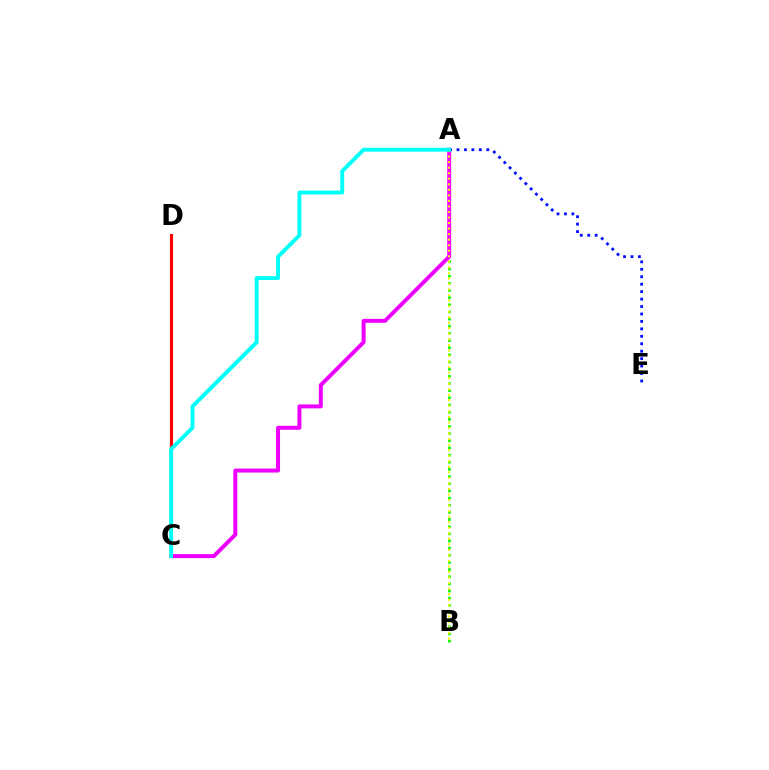{('A', 'B'): [{'color': '#08ff00', 'line_style': 'dotted', 'thickness': 1.94}, {'color': '#fcf500', 'line_style': 'dotted', 'thickness': 1.51}], ('A', 'C'): [{'color': '#ee00ff', 'line_style': 'solid', 'thickness': 2.86}, {'color': '#00fff6', 'line_style': 'solid', 'thickness': 2.8}], ('C', 'D'): [{'color': '#ff0000', 'line_style': 'solid', 'thickness': 2.24}], ('A', 'E'): [{'color': '#0010ff', 'line_style': 'dotted', 'thickness': 2.02}]}